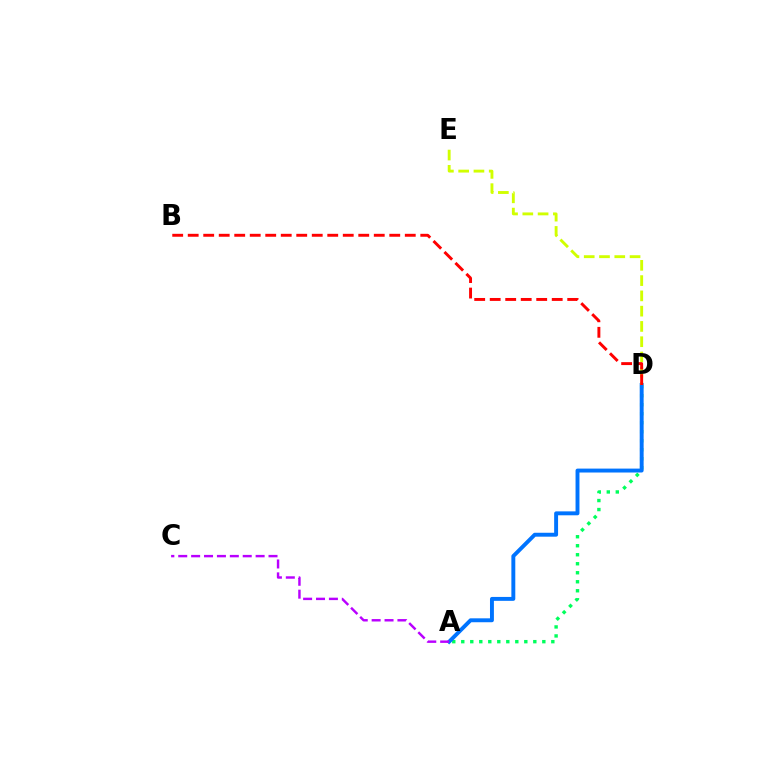{('A', 'D'): [{'color': '#00ff5c', 'line_style': 'dotted', 'thickness': 2.45}, {'color': '#0074ff', 'line_style': 'solid', 'thickness': 2.82}], ('A', 'C'): [{'color': '#b900ff', 'line_style': 'dashed', 'thickness': 1.75}], ('D', 'E'): [{'color': '#d1ff00', 'line_style': 'dashed', 'thickness': 2.08}], ('B', 'D'): [{'color': '#ff0000', 'line_style': 'dashed', 'thickness': 2.11}]}